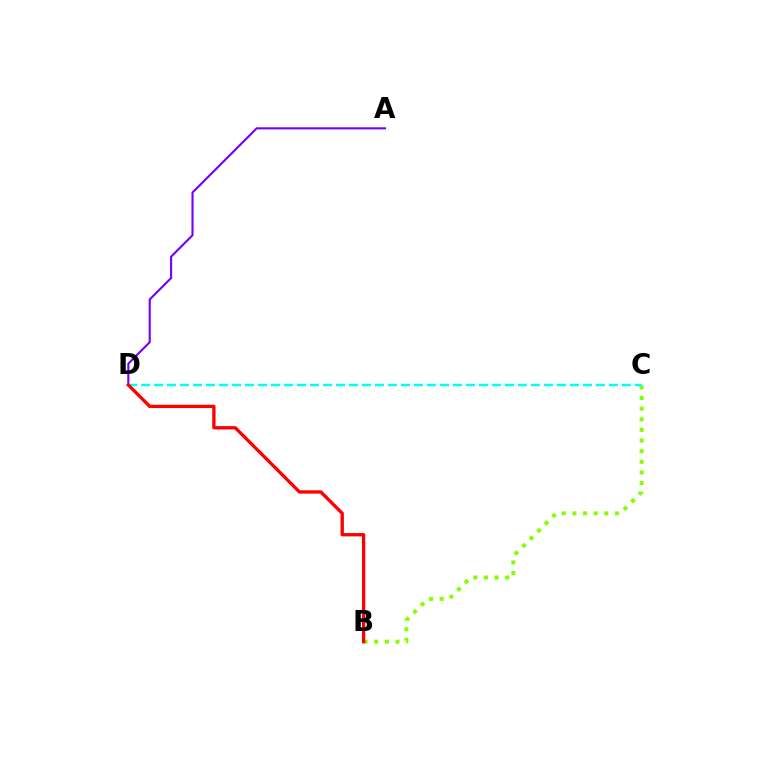{('A', 'D'): [{'color': '#7200ff', 'line_style': 'solid', 'thickness': 1.51}], ('B', 'C'): [{'color': '#84ff00', 'line_style': 'dotted', 'thickness': 2.89}], ('C', 'D'): [{'color': '#00fff6', 'line_style': 'dashed', 'thickness': 1.77}], ('B', 'D'): [{'color': '#ff0000', 'line_style': 'solid', 'thickness': 2.39}]}